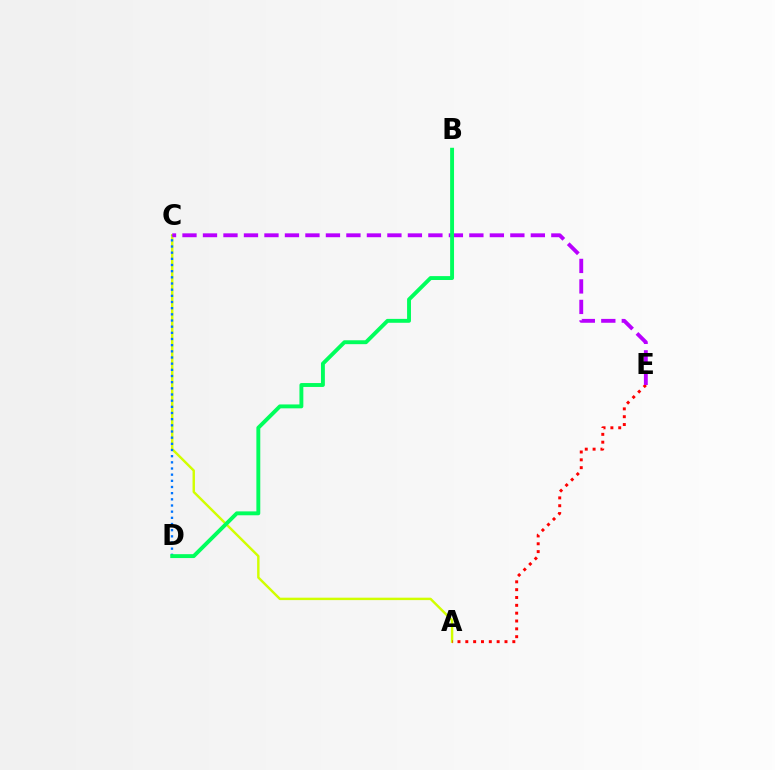{('A', 'C'): [{'color': '#d1ff00', 'line_style': 'solid', 'thickness': 1.75}], ('A', 'E'): [{'color': '#ff0000', 'line_style': 'dotted', 'thickness': 2.13}], ('C', 'E'): [{'color': '#b900ff', 'line_style': 'dashed', 'thickness': 2.78}], ('C', 'D'): [{'color': '#0074ff', 'line_style': 'dotted', 'thickness': 1.68}], ('B', 'D'): [{'color': '#00ff5c', 'line_style': 'solid', 'thickness': 2.81}]}